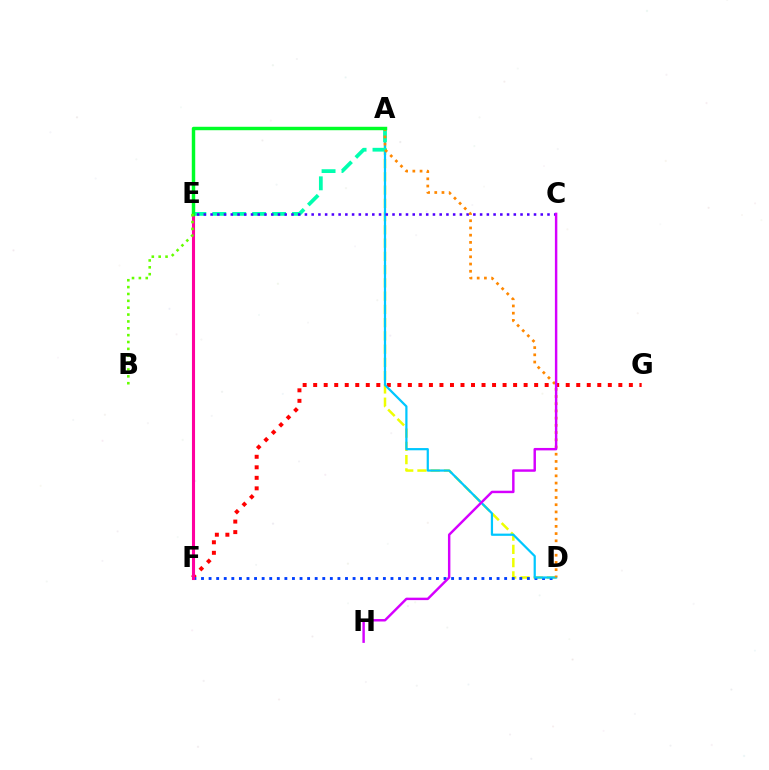{('F', 'G'): [{'color': '#ff0000', 'line_style': 'dotted', 'thickness': 2.86}], ('A', 'D'): [{'color': '#eeff00', 'line_style': 'dashed', 'thickness': 1.8}, {'color': '#00c7ff', 'line_style': 'solid', 'thickness': 1.6}, {'color': '#ff8800', 'line_style': 'dotted', 'thickness': 1.96}], ('D', 'F'): [{'color': '#003fff', 'line_style': 'dotted', 'thickness': 2.06}], ('E', 'F'): [{'color': '#ff00a0', 'line_style': 'solid', 'thickness': 2.22}], ('A', 'E'): [{'color': '#00ffaf', 'line_style': 'dashed', 'thickness': 2.71}, {'color': '#00ff27', 'line_style': 'solid', 'thickness': 2.47}], ('C', 'E'): [{'color': '#4f00ff', 'line_style': 'dotted', 'thickness': 1.83}], ('B', 'E'): [{'color': '#66ff00', 'line_style': 'dotted', 'thickness': 1.87}], ('C', 'H'): [{'color': '#d600ff', 'line_style': 'solid', 'thickness': 1.76}]}